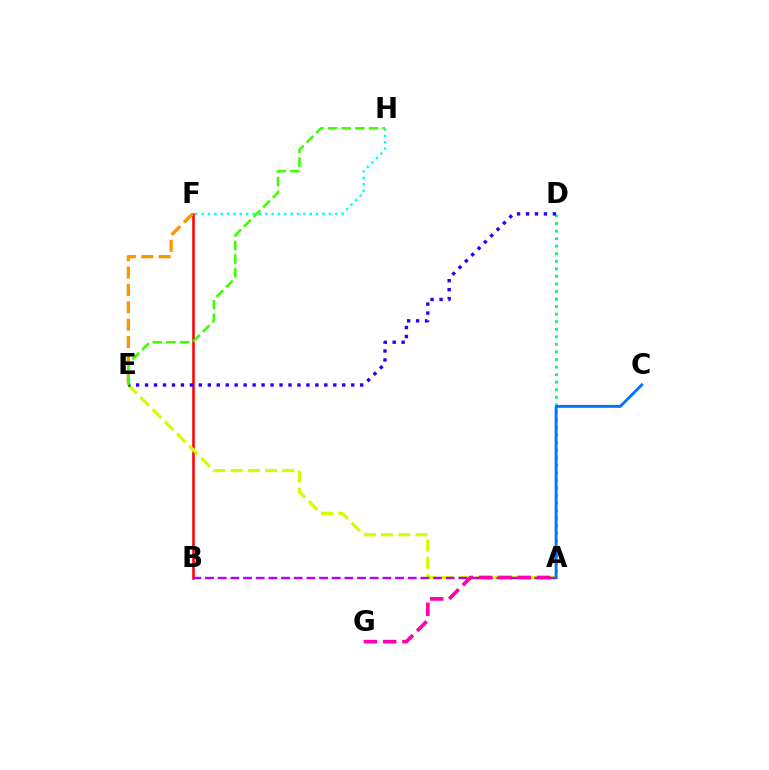{('B', 'F'): [{'color': '#ff0000', 'line_style': 'solid', 'thickness': 1.83}], ('A', 'E'): [{'color': '#d1ff00', 'line_style': 'dashed', 'thickness': 2.34}], ('E', 'F'): [{'color': '#ff9400', 'line_style': 'dashed', 'thickness': 2.36}], ('F', 'H'): [{'color': '#00fff6', 'line_style': 'dotted', 'thickness': 1.73}], ('A', 'D'): [{'color': '#00ff5c', 'line_style': 'dotted', 'thickness': 2.05}], ('A', 'B'): [{'color': '#b900ff', 'line_style': 'dashed', 'thickness': 1.72}], ('D', 'E'): [{'color': '#2500ff', 'line_style': 'dotted', 'thickness': 2.44}], ('A', 'C'): [{'color': '#0074ff', 'line_style': 'solid', 'thickness': 2.07}], ('E', 'H'): [{'color': '#3dff00', 'line_style': 'dashed', 'thickness': 1.85}], ('A', 'G'): [{'color': '#ff00ac', 'line_style': 'dashed', 'thickness': 2.62}]}